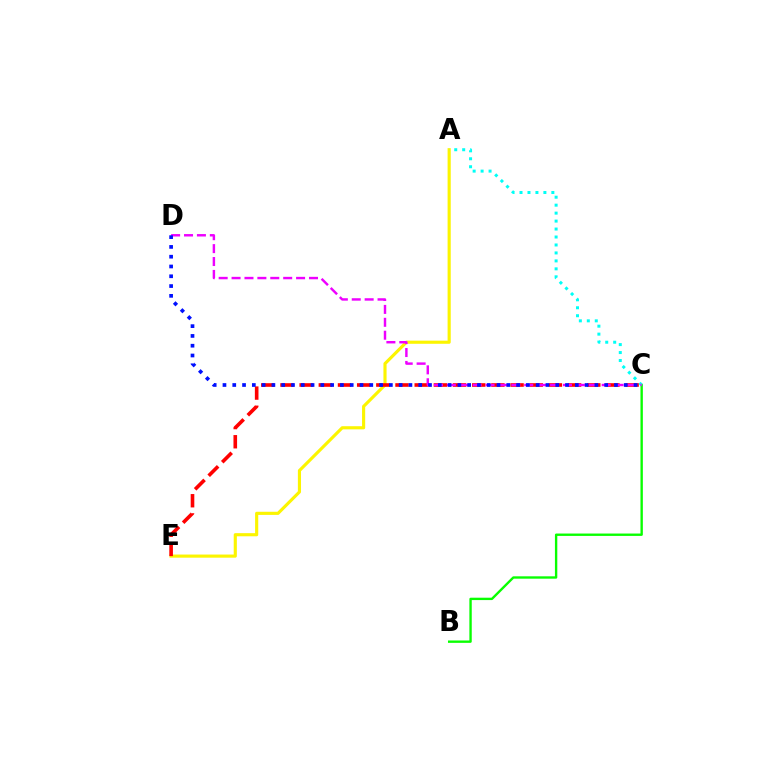{('A', 'E'): [{'color': '#fcf500', 'line_style': 'solid', 'thickness': 2.26}], ('B', 'C'): [{'color': '#08ff00', 'line_style': 'solid', 'thickness': 1.71}], ('A', 'C'): [{'color': '#00fff6', 'line_style': 'dotted', 'thickness': 2.16}], ('C', 'E'): [{'color': '#ff0000', 'line_style': 'dashed', 'thickness': 2.61}], ('C', 'D'): [{'color': '#ee00ff', 'line_style': 'dashed', 'thickness': 1.75}, {'color': '#0010ff', 'line_style': 'dotted', 'thickness': 2.66}]}